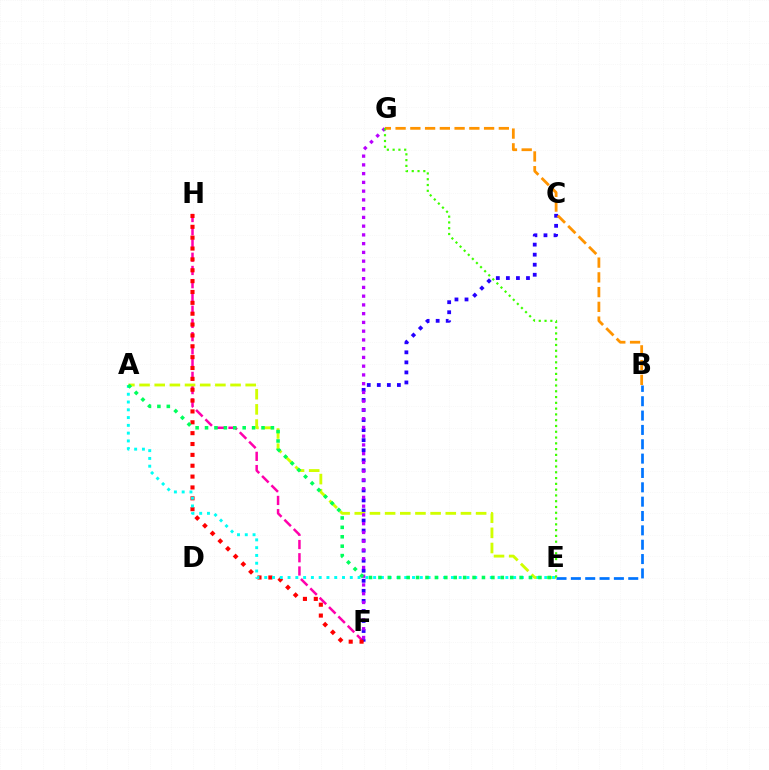{('F', 'H'): [{'color': '#ff00ac', 'line_style': 'dashed', 'thickness': 1.8}, {'color': '#ff0000', 'line_style': 'dotted', 'thickness': 2.95}], ('B', 'E'): [{'color': '#0074ff', 'line_style': 'dashed', 'thickness': 1.95}], ('C', 'F'): [{'color': '#2500ff', 'line_style': 'dotted', 'thickness': 2.73}], ('A', 'E'): [{'color': '#d1ff00', 'line_style': 'dashed', 'thickness': 2.06}, {'color': '#00fff6', 'line_style': 'dotted', 'thickness': 2.11}, {'color': '#00ff5c', 'line_style': 'dotted', 'thickness': 2.56}], ('B', 'G'): [{'color': '#ff9400', 'line_style': 'dashed', 'thickness': 2.0}], ('F', 'G'): [{'color': '#b900ff', 'line_style': 'dotted', 'thickness': 2.38}], ('E', 'G'): [{'color': '#3dff00', 'line_style': 'dotted', 'thickness': 1.57}]}